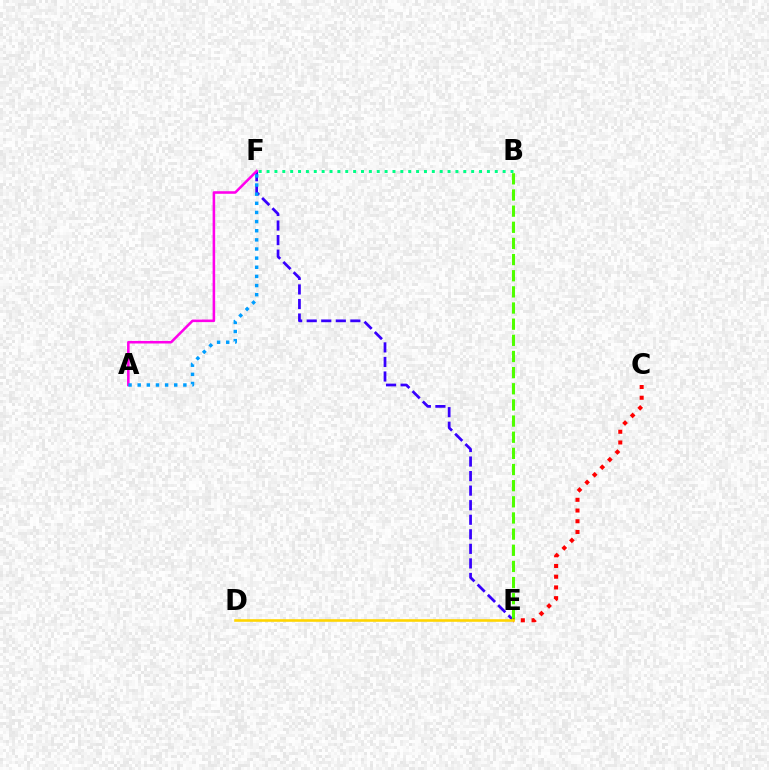{('E', 'F'): [{'color': '#3700ff', 'line_style': 'dashed', 'thickness': 1.98}], ('B', 'E'): [{'color': '#4fff00', 'line_style': 'dashed', 'thickness': 2.19}], ('B', 'F'): [{'color': '#00ff86', 'line_style': 'dotted', 'thickness': 2.14}], ('A', 'F'): [{'color': '#ff00ed', 'line_style': 'solid', 'thickness': 1.84}, {'color': '#009eff', 'line_style': 'dotted', 'thickness': 2.48}], ('C', 'E'): [{'color': '#ff0000', 'line_style': 'dotted', 'thickness': 2.91}], ('D', 'E'): [{'color': '#ffd500', 'line_style': 'solid', 'thickness': 1.87}]}